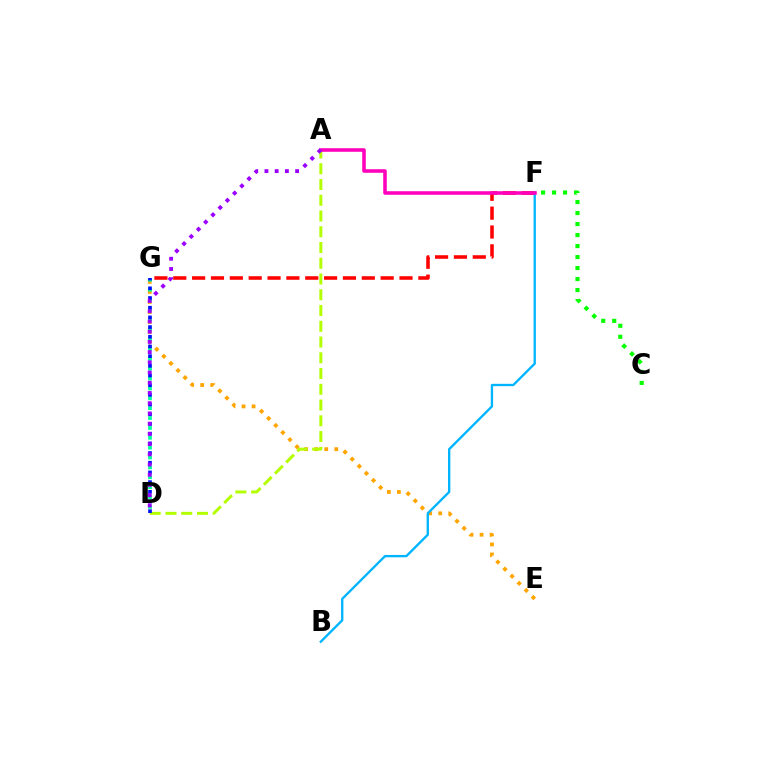{('E', 'G'): [{'color': '#ffa500', 'line_style': 'dotted', 'thickness': 2.73}], ('A', 'D'): [{'color': '#b3ff00', 'line_style': 'dashed', 'thickness': 2.14}, {'color': '#9b00ff', 'line_style': 'dotted', 'thickness': 2.78}], ('F', 'G'): [{'color': '#ff0000', 'line_style': 'dashed', 'thickness': 2.56}], ('D', 'G'): [{'color': '#00ff9d', 'line_style': 'dotted', 'thickness': 2.68}, {'color': '#0010ff', 'line_style': 'dotted', 'thickness': 2.63}], ('B', 'F'): [{'color': '#00b5ff', 'line_style': 'solid', 'thickness': 1.69}], ('C', 'F'): [{'color': '#08ff00', 'line_style': 'dotted', 'thickness': 2.99}], ('A', 'F'): [{'color': '#ff00bd', 'line_style': 'solid', 'thickness': 2.57}]}